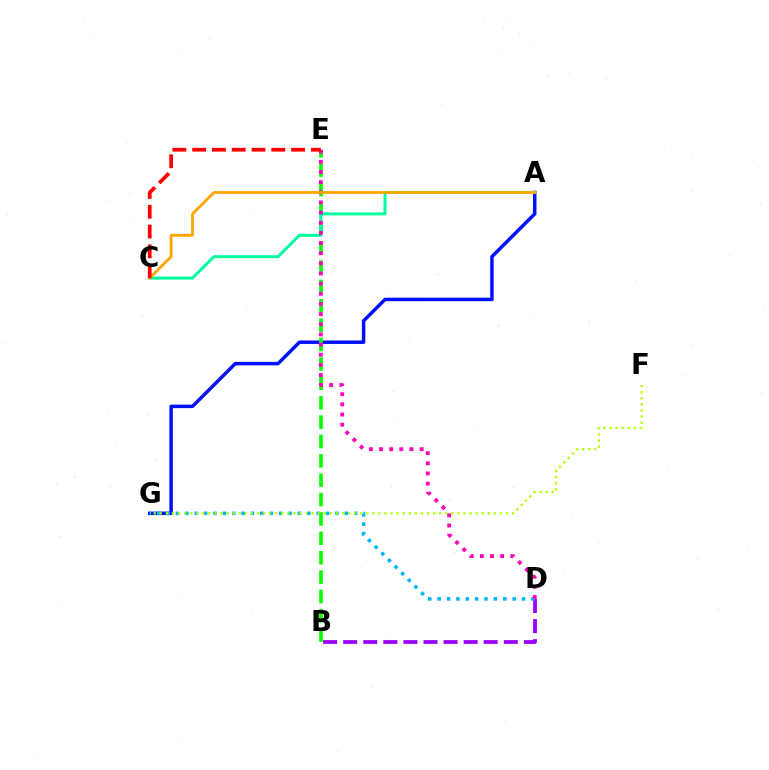{('A', 'G'): [{'color': '#0010ff', 'line_style': 'solid', 'thickness': 2.5}], ('B', 'E'): [{'color': '#08ff00', 'line_style': 'dashed', 'thickness': 2.63}], ('B', 'D'): [{'color': '#9b00ff', 'line_style': 'dashed', 'thickness': 2.73}], ('D', 'G'): [{'color': '#00b5ff', 'line_style': 'dotted', 'thickness': 2.55}], ('F', 'G'): [{'color': '#b3ff00', 'line_style': 'dotted', 'thickness': 1.65}], ('A', 'C'): [{'color': '#00ff9d', 'line_style': 'solid', 'thickness': 2.14}, {'color': '#ffa500', 'line_style': 'solid', 'thickness': 2.01}], ('D', 'E'): [{'color': '#ff00bd', 'line_style': 'dotted', 'thickness': 2.76}], ('C', 'E'): [{'color': '#ff0000', 'line_style': 'dashed', 'thickness': 2.69}]}